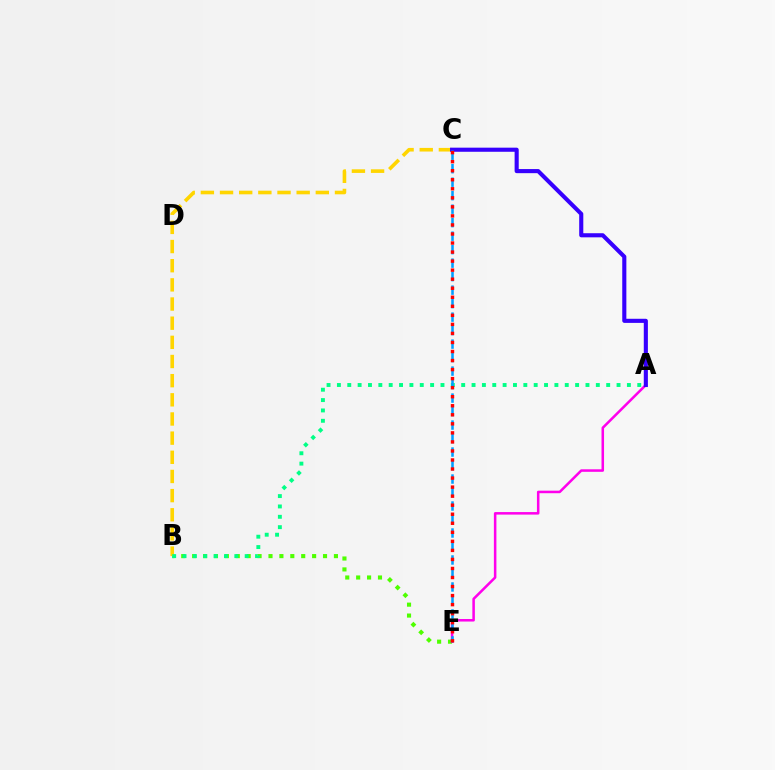{('B', 'E'): [{'color': '#4fff00', 'line_style': 'dotted', 'thickness': 2.96}], ('B', 'C'): [{'color': '#ffd500', 'line_style': 'dashed', 'thickness': 2.6}], ('A', 'E'): [{'color': '#ff00ed', 'line_style': 'solid', 'thickness': 1.82}], ('A', 'C'): [{'color': '#3700ff', 'line_style': 'solid', 'thickness': 2.96}], ('A', 'B'): [{'color': '#00ff86', 'line_style': 'dotted', 'thickness': 2.81}], ('C', 'E'): [{'color': '#009eff', 'line_style': 'dashed', 'thickness': 1.83}, {'color': '#ff0000', 'line_style': 'dotted', 'thickness': 2.46}]}